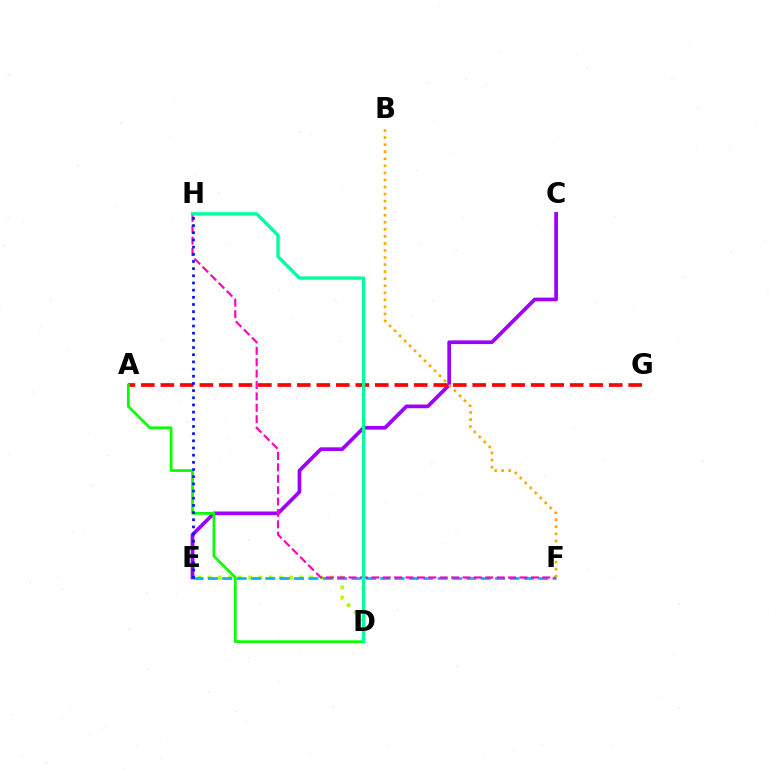{('D', 'E'): [{'color': '#b3ff00', 'line_style': 'dotted', 'thickness': 2.77}], ('C', 'E'): [{'color': '#9b00ff', 'line_style': 'solid', 'thickness': 2.67}], ('A', 'G'): [{'color': '#ff0000', 'line_style': 'dashed', 'thickness': 2.65}], ('E', 'F'): [{'color': '#00b5ff', 'line_style': 'dashed', 'thickness': 1.95}], ('F', 'H'): [{'color': '#ff00bd', 'line_style': 'dashed', 'thickness': 1.55}], ('A', 'D'): [{'color': '#08ff00', 'line_style': 'solid', 'thickness': 1.96}], ('E', 'H'): [{'color': '#0010ff', 'line_style': 'dotted', 'thickness': 1.95}], ('B', 'F'): [{'color': '#ffa500', 'line_style': 'dotted', 'thickness': 1.92}], ('D', 'H'): [{'color': '#00ff9d', 'line_style': 'solid', 'thickness': 2.41}]}